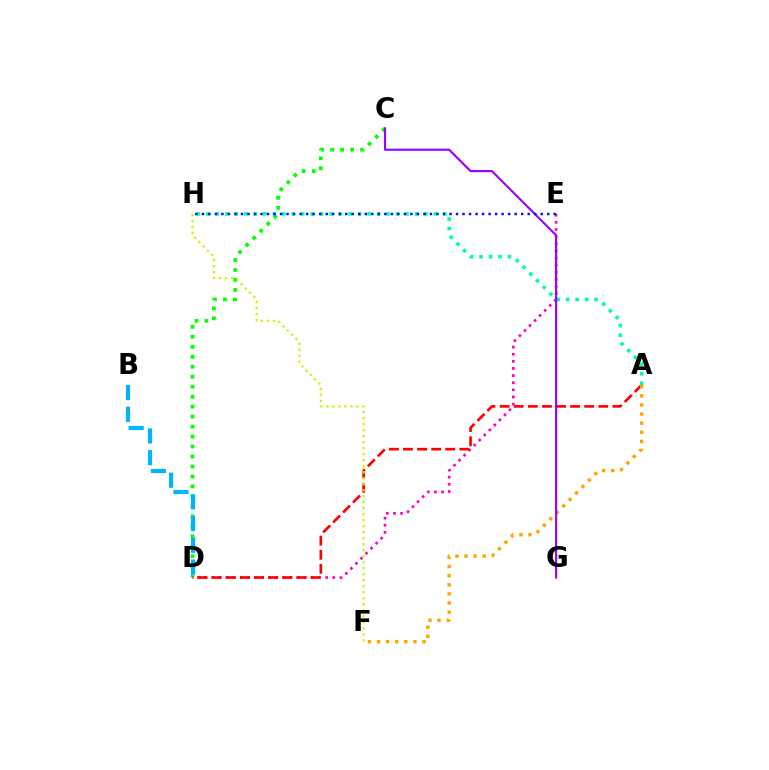{('D', 'E'): [{'color': '#ff00bd', 'line_style': 'dotted', 'thickness': 1.94}], ('C', 'D'): [{'color': '#08ff00', 'line_style': 'dotted', 'thickness': 2.71}], ('A', 'D'): [{'color': '#ff0000', 'line_style': 'dashed', 'thickness': 1.92}], ('A', 'H'): [{'color': '#00ff9d', 'line_style': 'dotted', 'thickness': 2.58}], ('A', 'F'): [{'color': '#ffa500', 'line_style': 'dotted', 'thickness': 2.48}], ('B', 'D'): [{'color': '#00b5ff', 'line_style': 'dashed', 'thickness': 2.96}], ('F', 'H'): [{'color': '#b3ff00', 'line_style': 'dotted', 'thickness': 1.63}], ('C', 'G'): [{'color': '#9b00ff', 'line_style': 'solid', 'thickness': 1.54}], ('E', 'H'): [{'color': '#0010ff', 'line_style': 'dotted', 'thickness': 1.77}]}